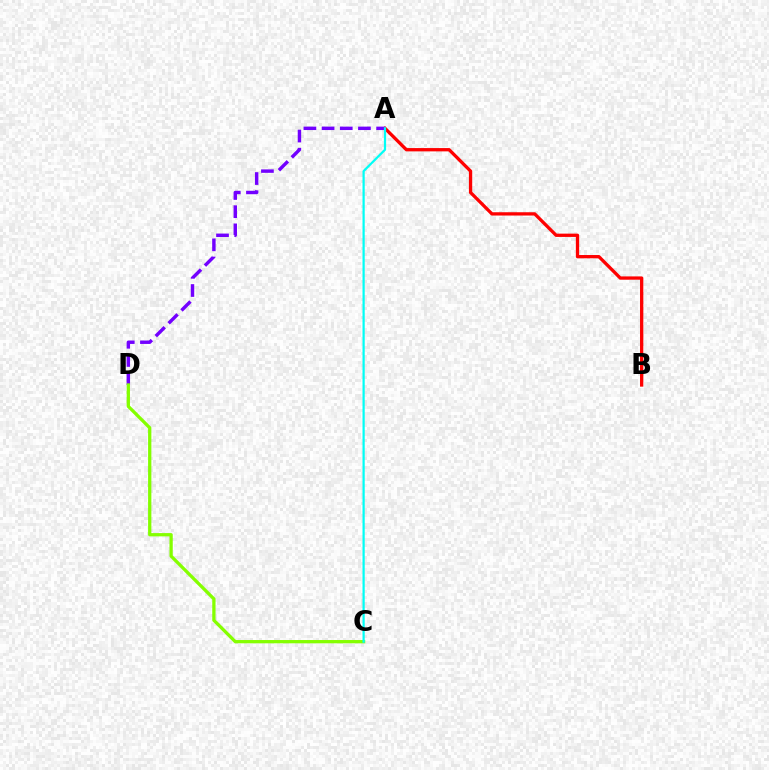{('A', 'B'): [{'color': '#ff0000', 'line_style': 'solid', 'thickness': 2.37}], ('A', 'D'): [{'color': '#7200ff', 'line_style': 'dashed', 'thickness': 2.47}], ('C', 'D'): [{'color': '#84ff00', 'line_style': 'solid', 'thickness': 2.36}], ('A', 'C'): [{'color': '#00fff6', 'line_style': 'solid', 'thickness': 1.59}]}